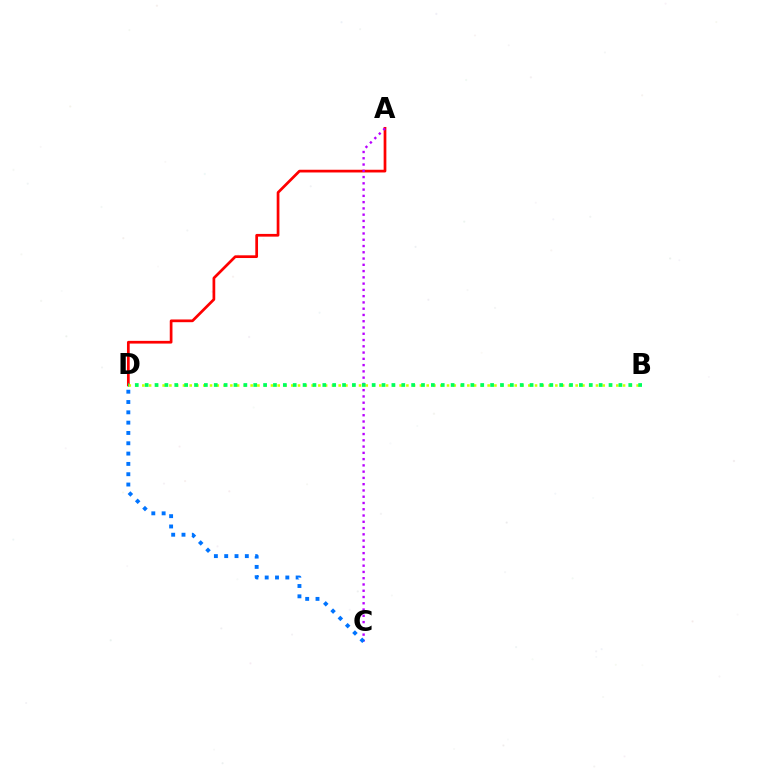{('A', 'D'): [{'color': '#ff0000', 'line_style': 'solid', 'thickness': 1.96}], ('A', 'C'): [{'color': '#b900ff', 'line_style': 'dotted', 'thickness': 1.7}], ('B', 'D'): [{'color': '#d1ff00', 'line_style': 'dotted', 'thickness': 1.84}, {'color': '#00ff5c', 'line_style': 'dotted', 'thickness': 2.68}], ('C', 'D'): [{'color': '#0074ff', 'line_style': 'dotted', 'thickness': 2.8}]}